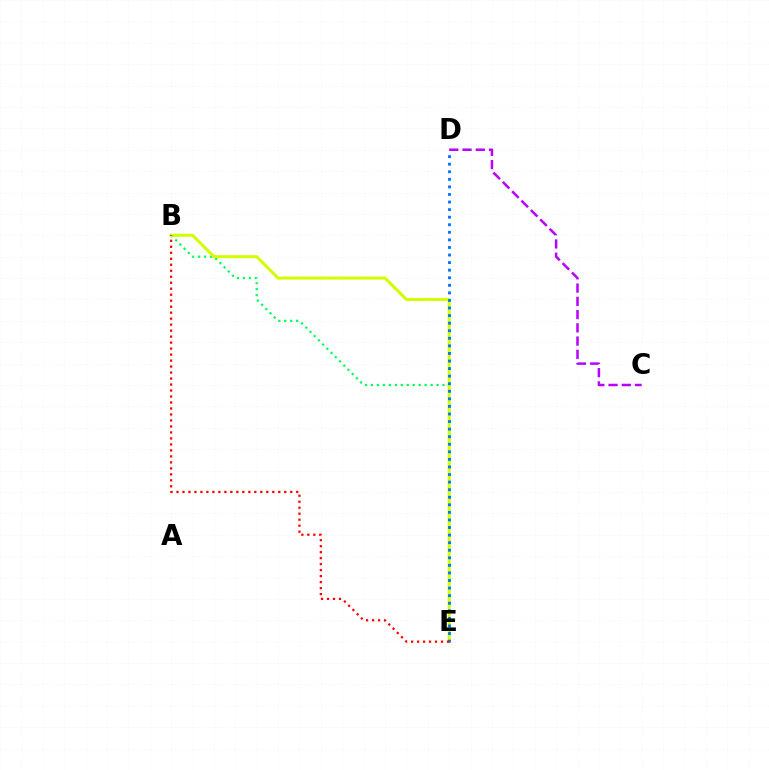{('B', 'E'): [{'color': '#00ff5c', 'line_style': 'dotted', 'thickness': 1.62}, {'color': '#d1ff00', 'line_style': 'solid', 'thickness': 2.19}, {'color': '#ff0000', 'line_style': 'dotted', 'thickness': 1.63}], ('D', 'E'): [{'color': '#0074ff', 'line_style': 'dotted', 'thickness': 2.06}], ('C', 'D'): [{'color': '#b900ff', 'line_style': 'dashed', 'thickness': 1.8}]}